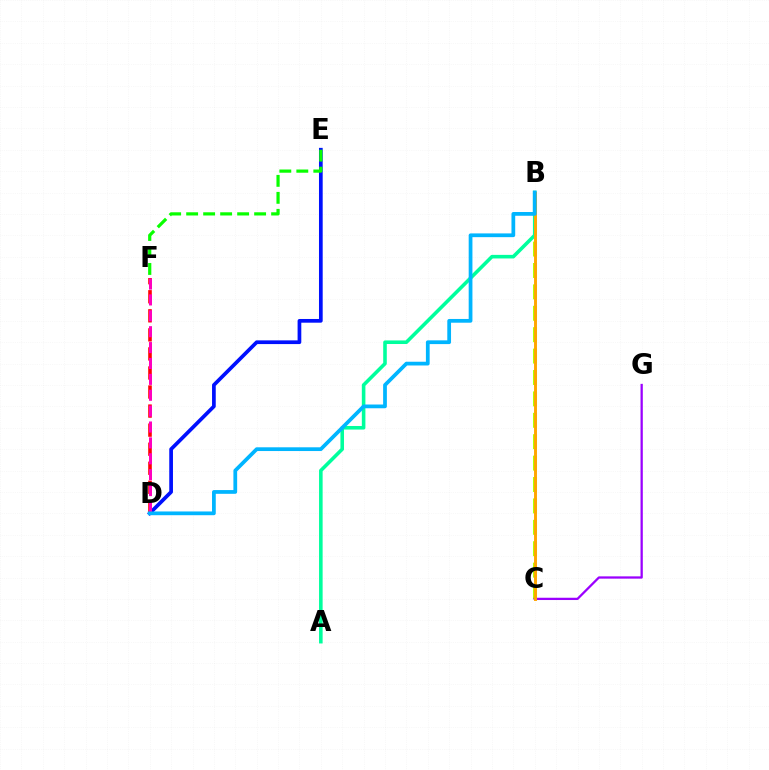{('D', 'F'): [{'color': '#ff0000', 'line_style': 'dashed', 'thickness': 2.59}, {'color': '#ff00bd', 'line_style': 'dashed', 'thickness': 2.16}], ('D', 'E'): [{'color': '#0010ff', 'line_style': 'solid', 'thickness': 2.67}], ('B', 'C'): [{'color': '#b3ff00', 'line_style': 'dashed', 'thickness': 2.91}, {'color': '#ffa500', 'line_style': 'solid', 'thickness': 2.11}], ('A', 'B'): [{'color': '#00ff9d', 'line_style': 'solid', 'thickness': 2.58}], ('C', 'G'): [{'color': '#9b00ff', 'line_style': 'solid', 'thickness': 1.64}], ('E', 'F'): [{'color': '#08ff00', 'line_style': 'dashed', 'thickness': 2.31}], ('B', 'D'): [{'color': '#00b5ff', 'line_style': 'solid', 'thickness': 2.7}]}